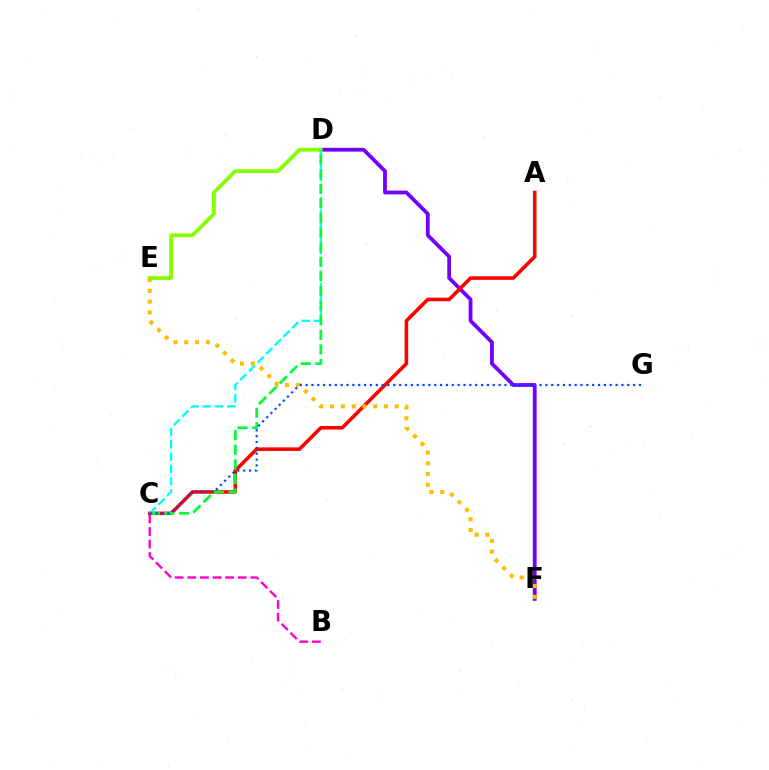{('B', 'C'): [{'color': '#ff00cf', 'line_style': 'dashed', 'thickness': 1.71}], ('D', 'F'): [{'color': '#7200ff', 'line_style': 'solid', 'thickness': 2.72}], ('A', 'C'): [{'color': '#ff0000', 'line_style': 'solid', 'thickness': 2.57}], ('D', 'E'): [{'color': '#84ff00', 'line_style': 'solid', 'thickness': 2.73}], ('C', 'D'): [{'color': '#00fff6', 'line_style': 'dashed', 'thickness': 1.66}, {'color': '#00ff39', 'line_style': 'dashed', 'thickness': 1.99}], ('E', 'F'): [{'color': '#ffbd00', 'line_style': 'dotted', 'thickness': 2.93}], ('C', 'G'): [{'color': '#004bff', 'line_style': 'dotted', 'thickness': 1.59}]}